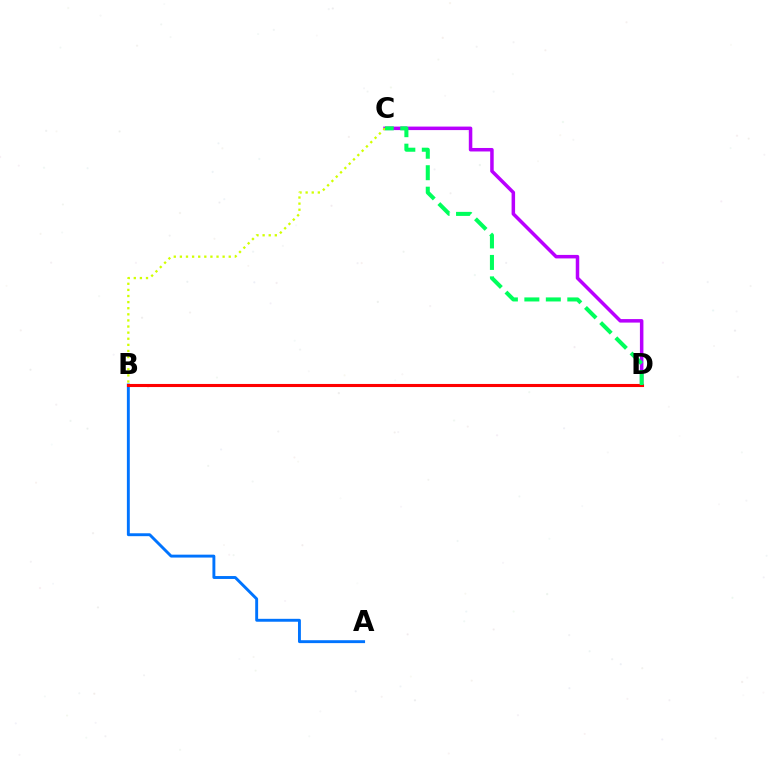{('A', 'B'): [{'color': '#0074ff', 'line_style': 'solid', 'thickness': 2.09}], ('C', 'D'): [{'color': '#b900ff', 'line_style': 'solid', 'thickness': 2.52}, {'color': '#00ff5c', 'line_style': 'dashed', 'thickness': 2.92}], ('B', 'D'): [{'color': '#ff0000', 'line_style': 'solid', 'thickness': 2.22}], ('B', 'C'): [{'color': '#d1ff00', 'line_style': 'dotted', 'thickness': 1.66}]}